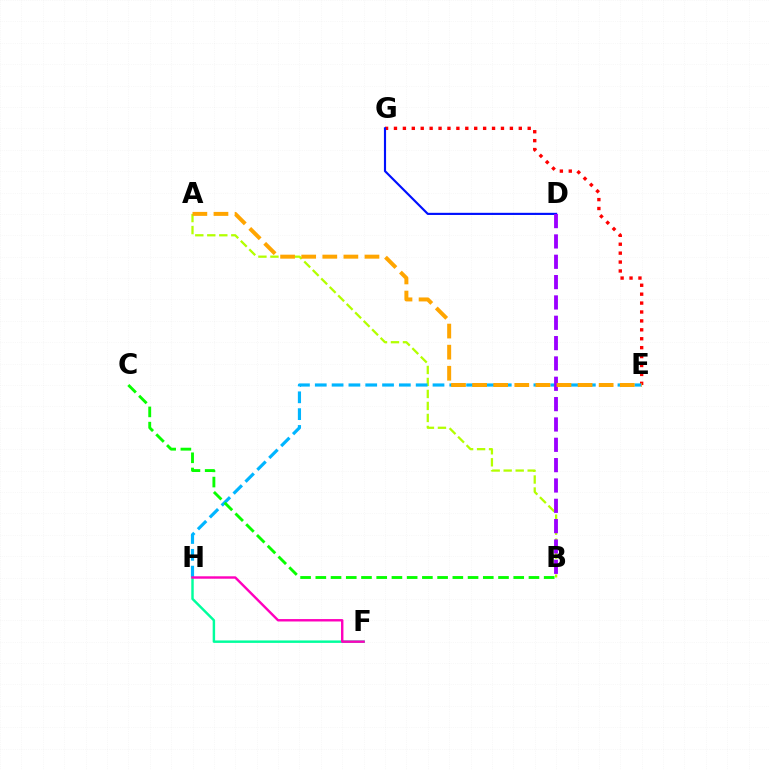{('A', 'B'): [{'color': '#b3ff00', 'line_style': 'dashed', 'thickness': 1.63}], ('F', 'H'): [{'color': '#00ff9d', 'line_style': 'solid', 'thickness': 1.76}, {'color': '#ff00bd', 'line_style': 'solid', 'thickness': 1.74}], ('E', 'G'): [{'color': '#ff0000', 'line_style': 'dotted', 'thickness': 2.42}], ('E', 'H'): [{'color': '#00b5ff', 'line_style': 'dashed', 'thickness': 2.28}], ('D', 'G'): [{'color': '#0010ff', 'line_style': 'solid', 'thickness': 1.55}], ('B', 'D'): [{'color': '#9b00ff', 'line_style': 'dashed', 'thickness': 2.76}], ('A', 'E'): [{'color': '#ffa500', 'line_style': 'dashed', 'thickness': 2.87}], ('B', 'C'): [{'color': '#08ff00', 'line_style': 'dashed', 'thickness': 2.07}]}